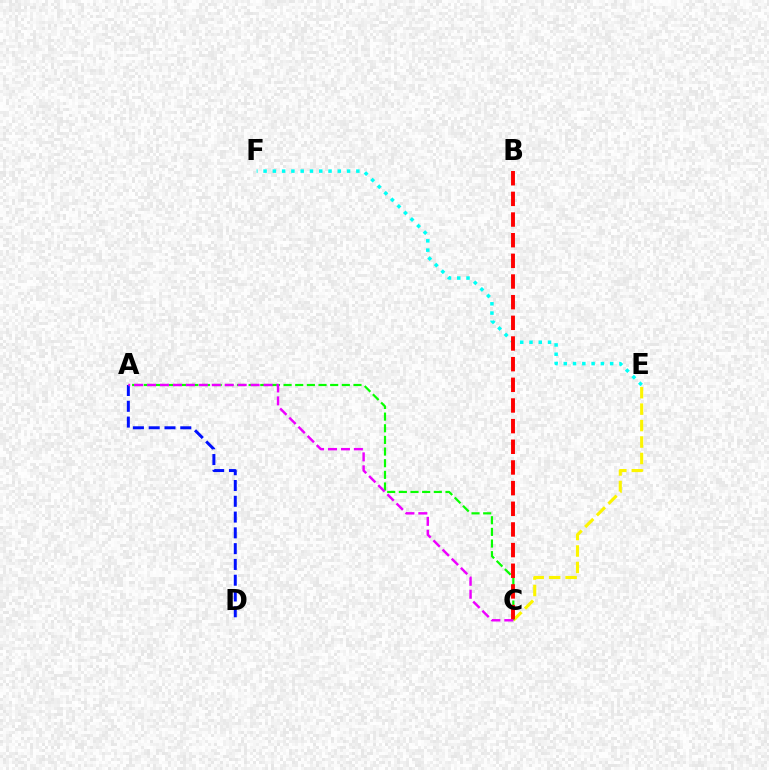{('C', 'E'): [{'color': '#fcf500', 'line_style': 'dashed', 'thickness': 2.24}], ('E', 'F'): [{'color': '#00fff6', 'line_style': 'dotted', 'thickness': 2.52}], ('A', 'D'): [{'color': '#0010ff', 'line_style': 'dashed', 'thickness': 2.14}], ('A', 'C'): [{'color': '#08ff00', 'line_style': 'dashed', 'thickness': 1.58}, {'color': '#ee00ff', 'line_style': 'dashed', 'thickness': 1.76}], ('B', 'C'): [{'color': '#ff0000', 'line_style': 'dashed', 'thickness': 2.81}]}